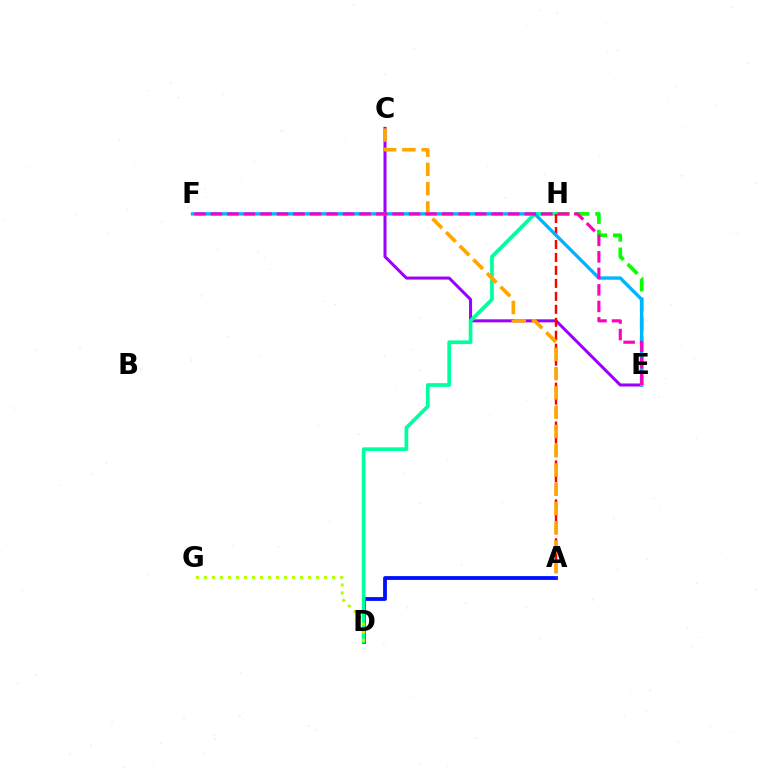{('C', 'E'): [{'color': '#9b00ff', 'line_style': 'solid', 'thickness': 2.18}], ('A', 'D'): [{'color': '#0010ff', 'line_style': 'solid', 'thickness': 2.74}], ('E', 'H'): [{'color': '#08ff00', 'line_style': 'dashed', 'thickness': 2.66}], ('D', 'H'): [{'color': '#00ff9d', 'line_style': 'solid', 'thickness': 2.67}], ('A', 'H'): [{'color': '#ff0000', 'line_style': 'dashed', 'thickness': 1.76}], ('D', 'G'): [{'color': '#b3ff00', 'line_style': 'dotted', 'thickness': 2.18}], ('E', 'F'): [{'color': '#00b5ff', 'line_style': 'solid', 'thickness': 2.42}, {'color': '#ff00bd', 'line_style': 'dashed', 'thickness': 2.24}], ('A', 'C'): [{'color': '#ffa500', 'line_style': 'dashed', 'thickness': 2.62}]}